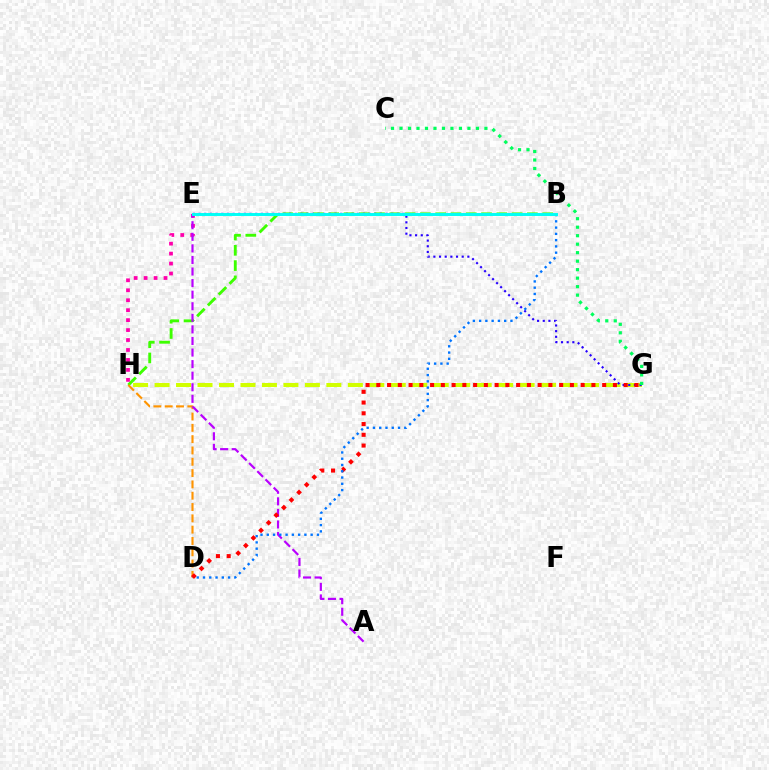{('B', 'H'): [{'color': '#3dff00', 'line_style': 'dashed', 'thickness': 2.08}], ('G', 'H'): [{'color': '#d1ff00', 'line_style': 'dashed', 'thickness': 2.92}], ('E', 'G'): [{'color': '#2500ff', 'line_style': 'dotted', 'thickness': 1.54}], ('E', 'H'): [{'color': '#ff00ac', 'line_style': 'dotted', 'thickness': 2.7}], ('C', 'G'): [{'color': '#00ff5c', 'line_style': 'dotted', 'thickness': 2.31}], ('D', 'H'): [{'color': '#ff9400', 'line_style': 'dashed', 'thickness': 1.54}], ('A', 'E'): [{'color': '#b900ff', 'line_style': 'dashed', 'thickness': 1.57}], ('D', 'G'): [{'color': '#ff0000', 'line_style': 'dotted', 'thickness': 2.92}], ('B', 'D'): [{'color': '#0074ff', 'line_style': 'dotted', 'thickness': 1.7}], ('B', 'E'): [{'color': '#00fff6', 'line_style': 'solid', 'thickness': 2.12}]}